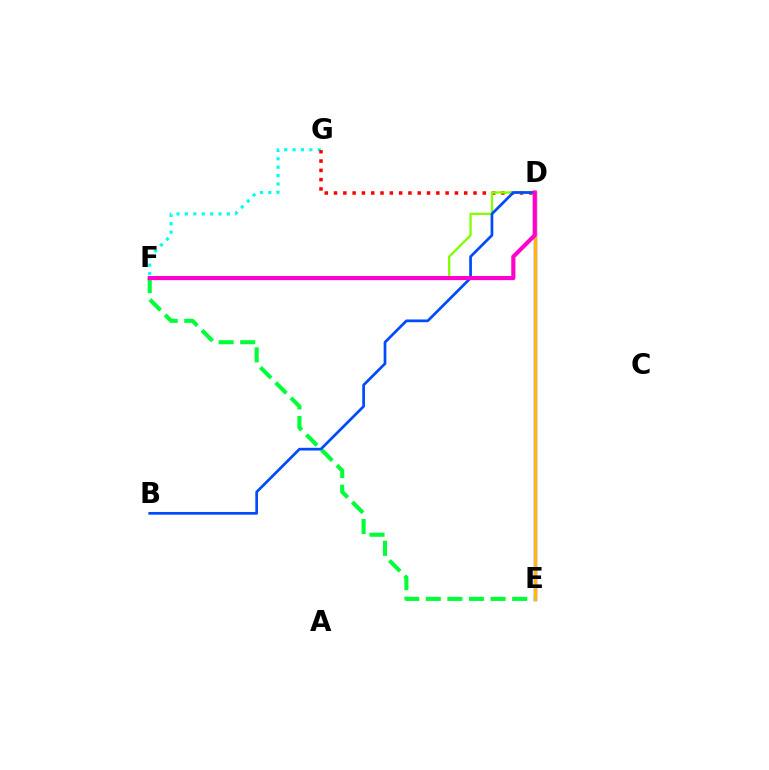{('D', 'E'): [{'color': '#7200ff', 'line_style': 'solid', 'thickness': 2.42}, {'color': '#ffbd00', 'line_style': 'solid', 'thickness': 2.13}], ('F', 'G'): [{'color': '#00fff6', 'line_style': 'dotted', 'thickness': 2.28}], ('D', 'G'): [{'color': '#ff0000', 'line_style': 'dotted', 'thickness': 2.53}], ('D', 'F'): [{'color': '#84ff00', 'line_style': 'solid', 'thickness': 1.67}, {'color': '#ff00cf', 'line_style': 'solid', 'thickness': 2.98}], ('E', 'F'): [{'color': '#00ff39', 'line_style': 'dashed', 'thickness': 2.93}], ('B', 'D'): [{'color': '#004bff', 'line_style': 'solid', 'thickness': 1.96}]}